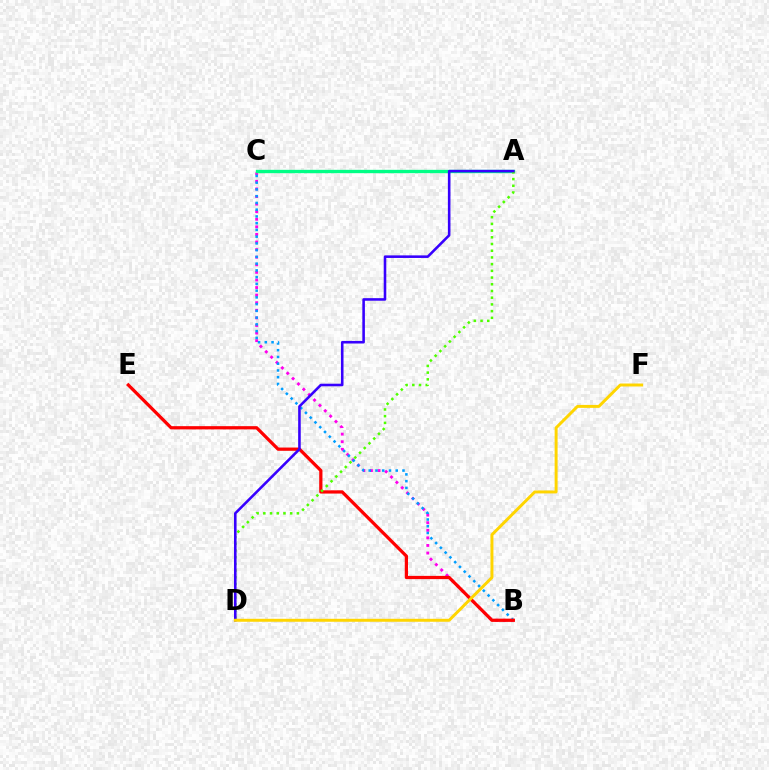{('B', 'C'): [{'color': '#ff00ed', 'line_style': 'dotted', 'thickness': 2.06}, {'color': '#009eff', 'line_style': 'dotted', 'thickness': 1.83}], ('A', 'C'): [{'color': '#00ff86', 'line_style': 'solid', 'thickness': 2.41}], ('B', 'E'): [{'color': '#ff0000', 'line_style': 'solid', 'thickness': 2.33}], ('A', 'D'): [{'color': '#4fff00', 'line_style': 'dotted', 'thickness': 1.82}, {'color': '#3700ff', 'line_style': 'solid', 'thickness': 1.85}], ('D', 'F'): [{'color': '#ffd500', 'line_style': 'solid', 'thickness': 2.13}]}